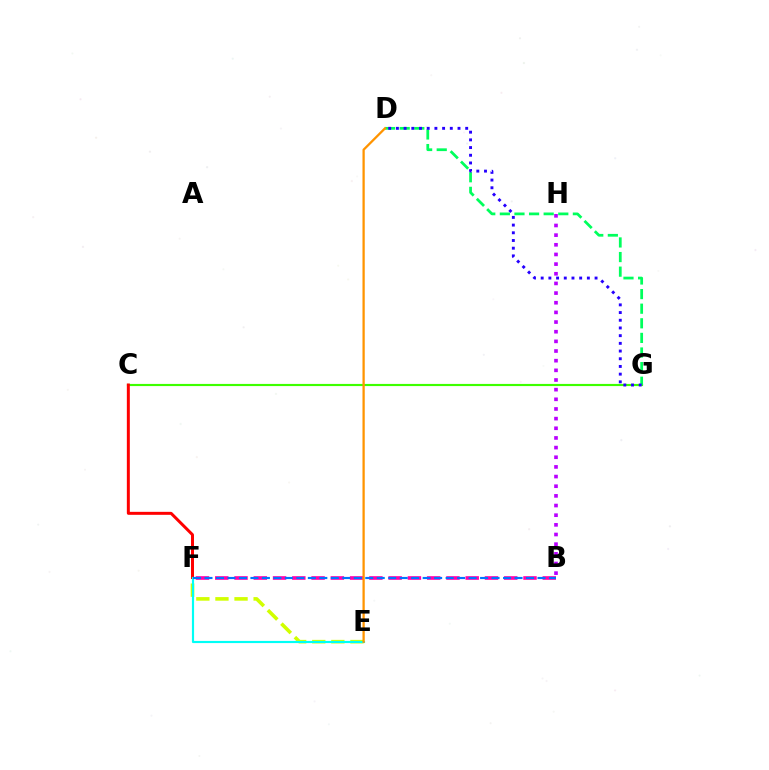{('B', 'H'): [{'color': '#b900ff', 'line_style': 'dotted', 'thickness': 2.62}], ('E', 'F'): [{'color': '#d1ff00', 'line_style': 'dashed', 'thickness': 2.59}, {'color': '#00fff6', 'line_style': 'solid', 'thickness': 1.56}], ('C', 'G'): [{'color': '#3dff00', 'line_style': 'solid', 'thickness': 1.55}], ('D', 'G'): [{'color': '#00ff5c', 'line_style': 'dashed', 'thickness': 1.98}, {'color': '#2500ff', 'line_style': 'dotted', 'thickness': 2.09}], ('B', 'F'): [{'color': '#ff00ac', 'line_style': 'dashed', 'thickness': 2.62}, {'color': '#0074ff', 'line_style': 'dashed', 'thickness': 1.56}], ('C', 'F'): [{'color': '#ff0000', 'line_style': 'solid', 'thickness': 2.15}], ('D', 'E'): [{'color': '#ff9400', 'line_style': 'solid', 'thickness': 1.64}]}